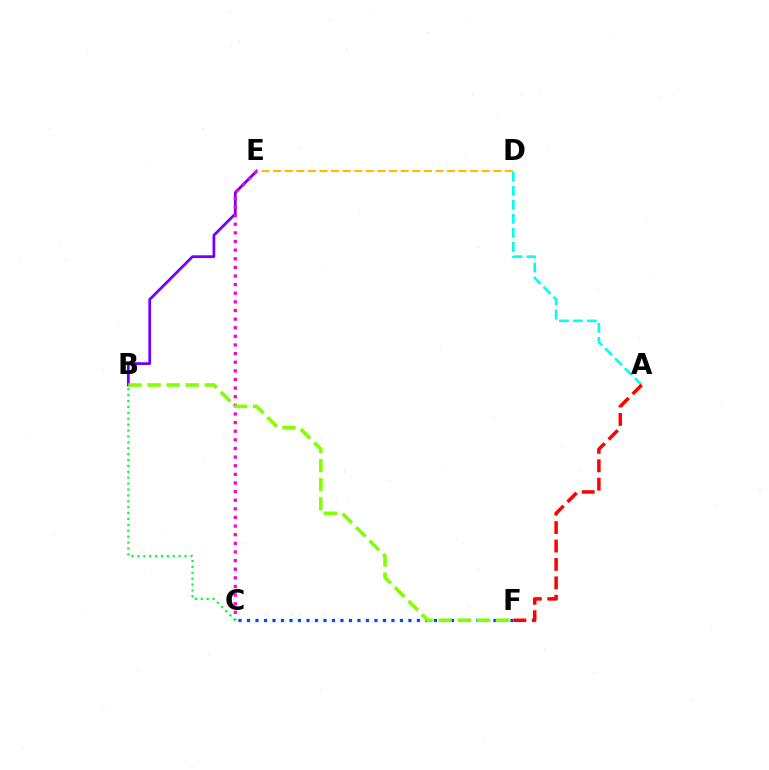{('B', 'E'): [{'color': '#7200ff', 'line_style': 'solid', 'thickness': 1.99}], ('C', 'F'): [{'color': '#004bff', 'line_style': 'dotted', 'thickness': 2.31}], ('D', 'E'): [{'color': '#ffbd00', 'line_style': 'dashed', 'thickness': 1.57}], ('C', 'E'): [{'color': '#ff00cf', 'line_style': 'dotted', 'thickness': 2.34}], ('B', 'F'): [{'color': '#84ff00', 'line_style': 'dashed', 'thickness': 2.59}], ('A', 'D'): [{'color': '#00fff6', 'line_style': 'dashed', 'thickness': 1.9}], ('A', 'F'): [{'color': '#ff0000', 'line_style': 'dashed', 'thickness': 2.5}], ('B', 'C'): [{'color': '#00ff39', 'line_style': 'dotted', 'thickness': 1.6}]}